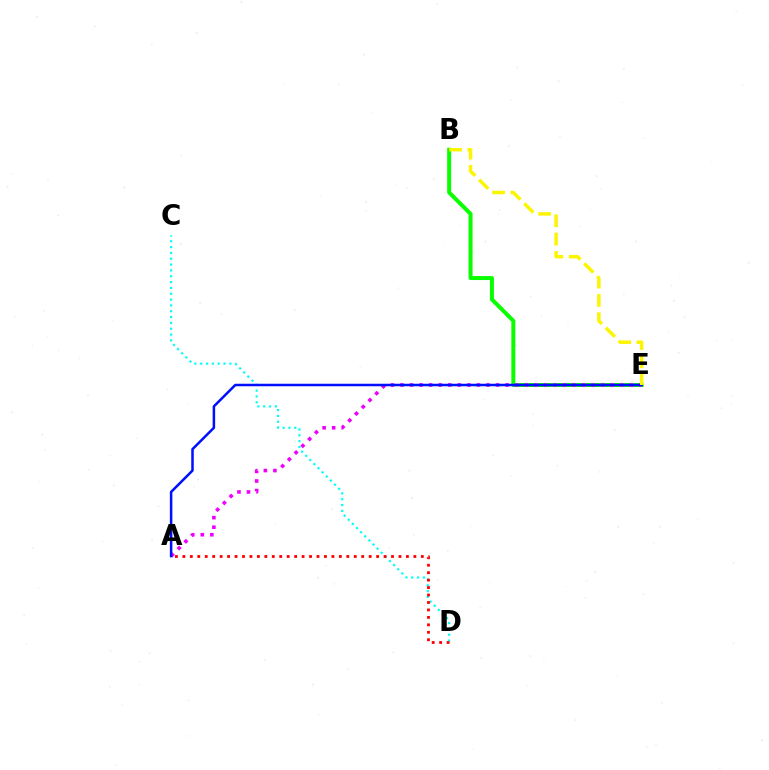{('B', 'E'): [{'color': '#08ff00', 'line_style': 'solid', 'thickness': 2.86}, {'color': '#fcf500', 'line_style': 'dashed', 'thickness': 2.49}], ('C', 'D'): [{'color': '#00fff6', 'line_style': 'dotted', 'thickness': 1.58}], ('A', 'E'): [{'color': '#ee00ff', 'line_style': 'dotted', 'thickness': 2.6}, {'color': '#0010ff', 'line_style': 'solid', 'thickness': 1.81}], ('A', 'D'): [{'color': '#ff0000', 'line_style': 'dotted', 'thickness': 2.02}]}